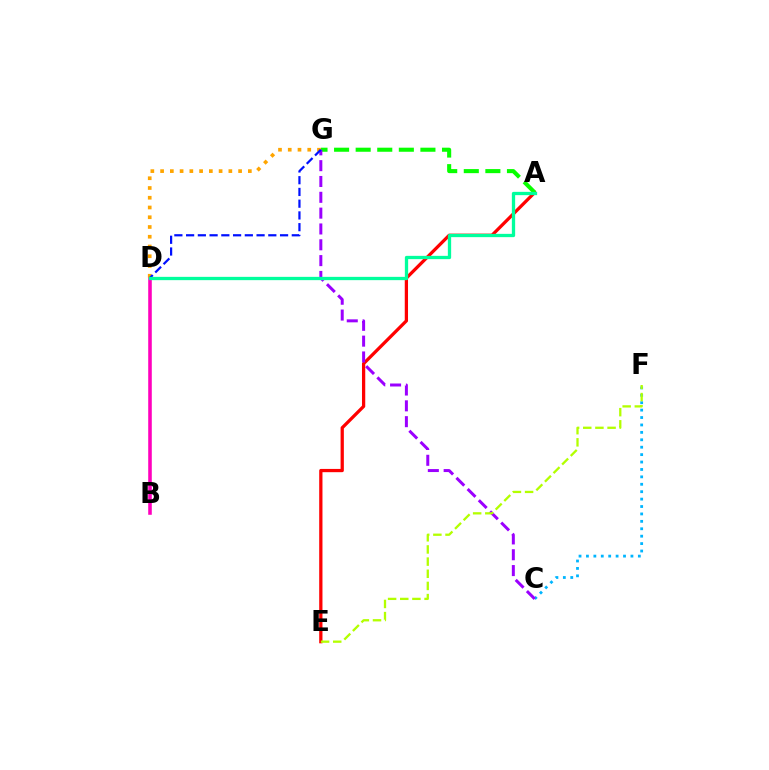{('C', 'F'): [{'color': '#00b5ff', 'line_style': 'dotted', 'thickness': 2.01}], ('A', 'E'): [{'color': '#ff0000', 'line_style': 'solid', 'thickness': 2.35}], ('A', 'G'): [{'color': '#08ff00', 'line_style': 'dashed', 'thickness': 2.93}], ('B', 'D'): [{'color': '#ff00bd', 'line_style': 'solid', 'thickness': 2.57}], ('D', 'G'): [{'color': '#ffa500', 'line_style': 'dotted', 'thickness': 2.65}, {'color': '#0010ff', 'line_style': 'dashed', 'thickness': 1.6}], ('C', 'G'): [{'color': '#9b00ff', 'line_style': 'dashed', 'thickness': 2.15}], ('A', 'D'): [{'color': '#00ff9d', 'line_style': 'solid', 'thickness': 2.37}], ('E', 'F'): [{'color': '#b3ff00', 'line_style': 'dashed', 'thickness': 1.65}]}